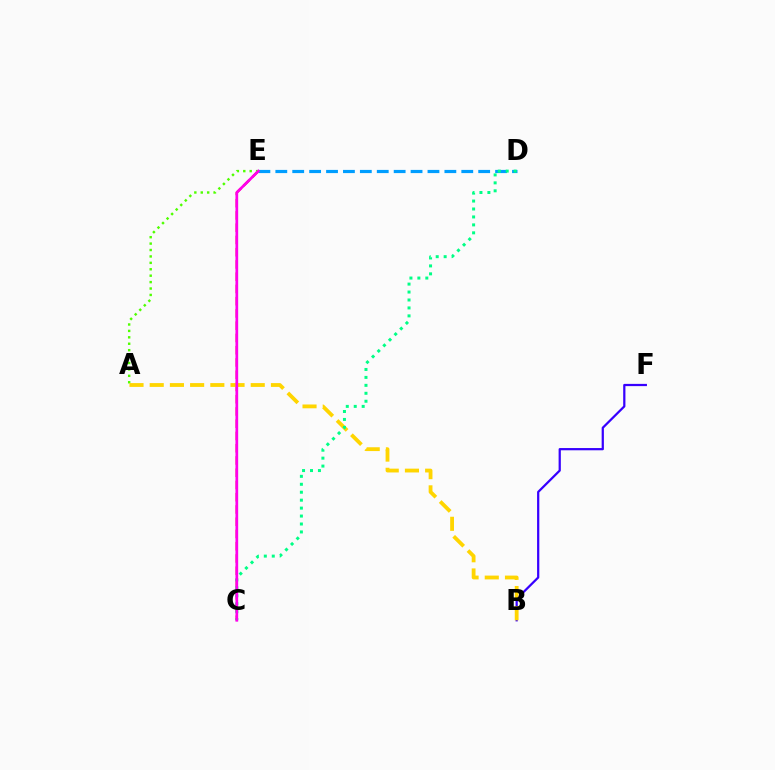{('C', 'E'): [{'color': '#ff0000', 'line_style': 'dashed', 'thickness': 1.66}, {'color': '#ff00ed', 'line_style': 'solid', 'thickness': 1.96}], ('B', 'F'): [{'color': '#3700ff', 'line_style': 'solid', 'thickness': 1.61}], ('A', 'E'): [{'color': '#4fff00', 'line_style': 'dotted', 'thickness': 1.74}], ('A', 'B'): [{'color': '#ffd500', 'line_style': 'dashed', 'thickness': 2.74}], ('D', 'E'): [{'color': '#009eff', 'line_style': 'dashed', 'thickness': 2.3}], ('C', 'D'): [{'color': '#00ff86', 'line_style': 'dotted', 'thickness': 2.16}]}